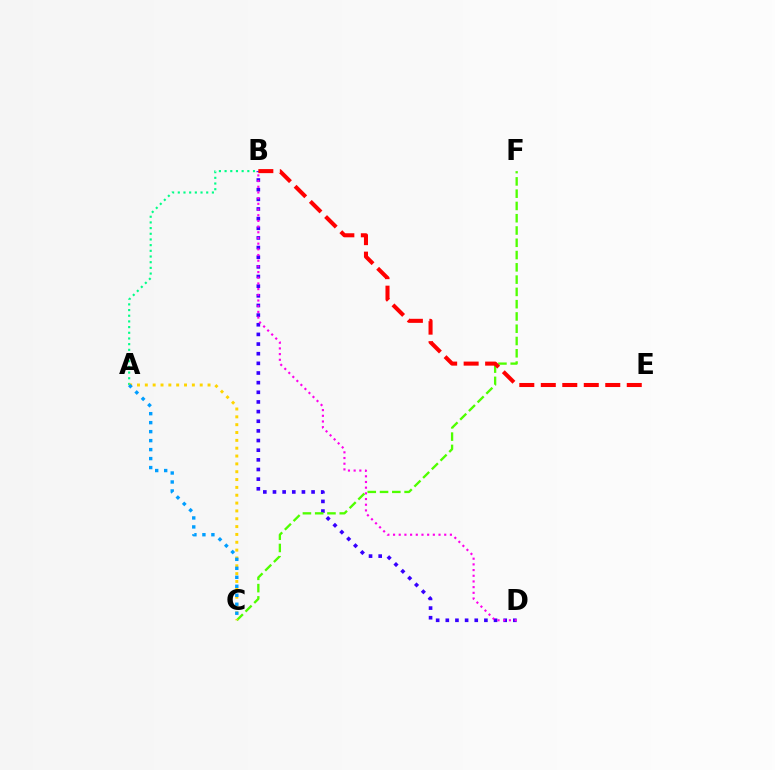{('B', 'D'): [{'color': '#3700ff', 'line_style': 'dotted', 'thickness': 2.62}, {'color': '#ff00ed', 'line_style': 'dotted', 'thickness': 1.55}], ('A', 'B'): [{'color': '#00ff86', 'line_style': 'dotted', 'thickness': 1.54}], ('C', 'F'): [{'color': '#4fff00', 'line_style': 'dashed', 'thickness': 1.67}], ('A', 'C'): [{'color': '#ffd500', 'line_style': 'dotted', 'thickness': 2.13}, {'color': '#009eff', 'line_style': 'dotted', 'thickness': 2.44}], ('B', 'E'): [{'color': '#ff0000', 'line_style': 'dashed', 'thickness': 2.92}]}